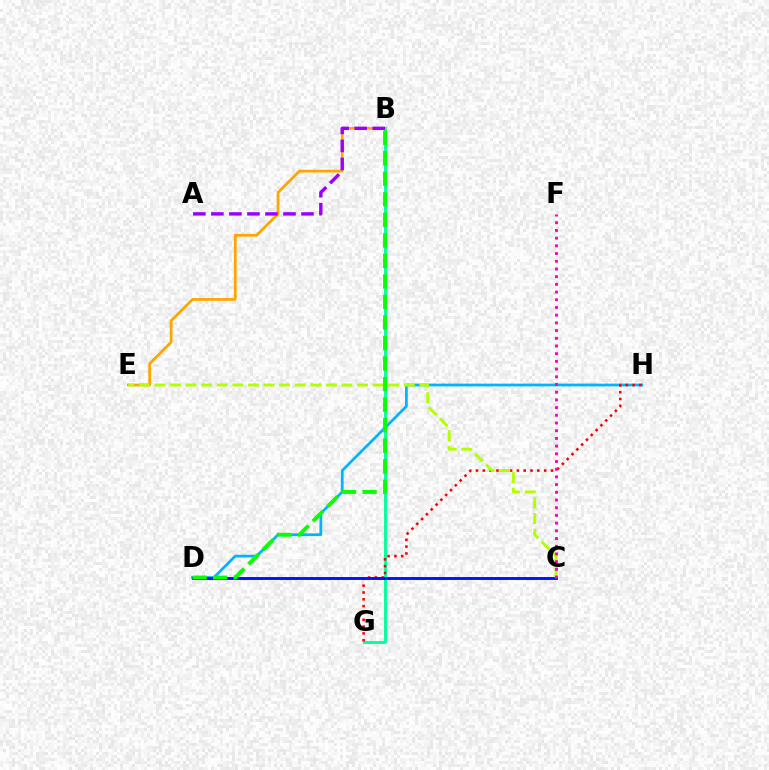{('B', 'G'): [{'color': '#00ff9d', 'line_style': 'solid', 'thickness': 2.07}], ('D', 'H'): [{'color': '#00b5ff', 'line_style': 'solid', 'thickness': 1.97}], ('B', 'E'): [{'color': '#ffa500', 'line_style': 'solid', 'thickness': 1.97}], ('G', 'H'): [{'color': '#ff0000', 'line_style': 'dotted', 'thickness': 1.85}], ('C', 'D'): [{'color': '#0010ff', 'line_style': 'solid', 'thickness': 2.08}], ('A', 'B'): [{'color': '#9b00ff', 'line_style': 'dashed', 'thickness': 2.45}], ('C', 'E'): [{'color': '#b3ff00', 'line_style': 'dashed', 'thickness': 2.12}], ('C', 'F'): [{'color': '#ff00bd', 'line_style': 'dotted', 'thickness': 2.09}], ('B', 'D'): [{'color': '#08ff00', 'line_style': 'dashed', 'thickness': 2.79}]}